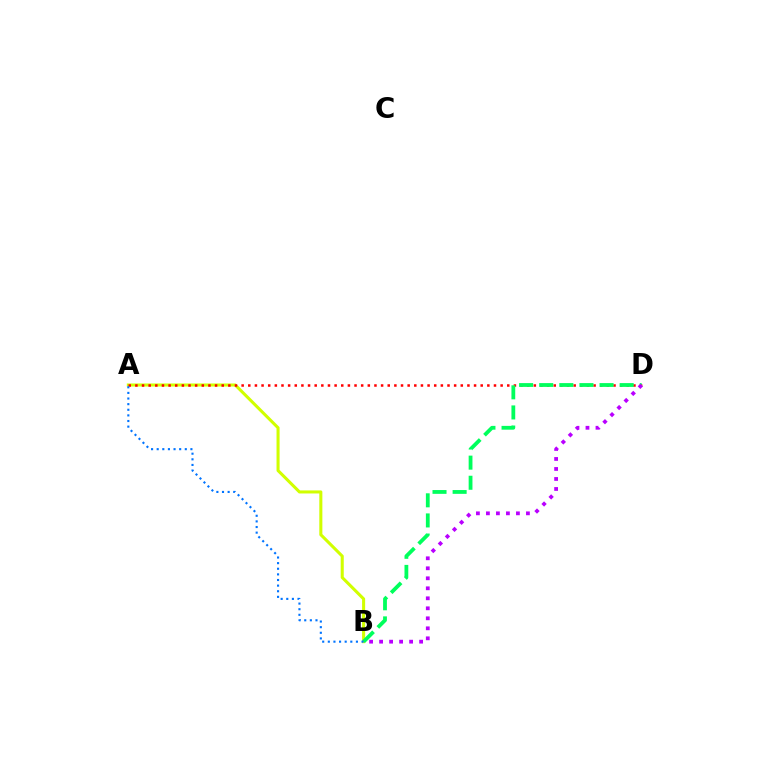{('A', 'B'): [{'color': '#d1ff00', 'line_style': 'solid', 'thickness': 2.2}, {'color': '#0074ff', 'line_style': 'dotted', 'thickness': 1.53}], ('A', 'D'): [{'color': '#ff0000', 'line_style': 'dotted', 'thickness': 1.8}], ('B', 'D'): [{'color': '#00ff5c', 'line_style': 'dashed', 'thickness': 2.73}, {'color': '#b900ff', 'line_style': 'dotted', 'thickness': 2.72}]}